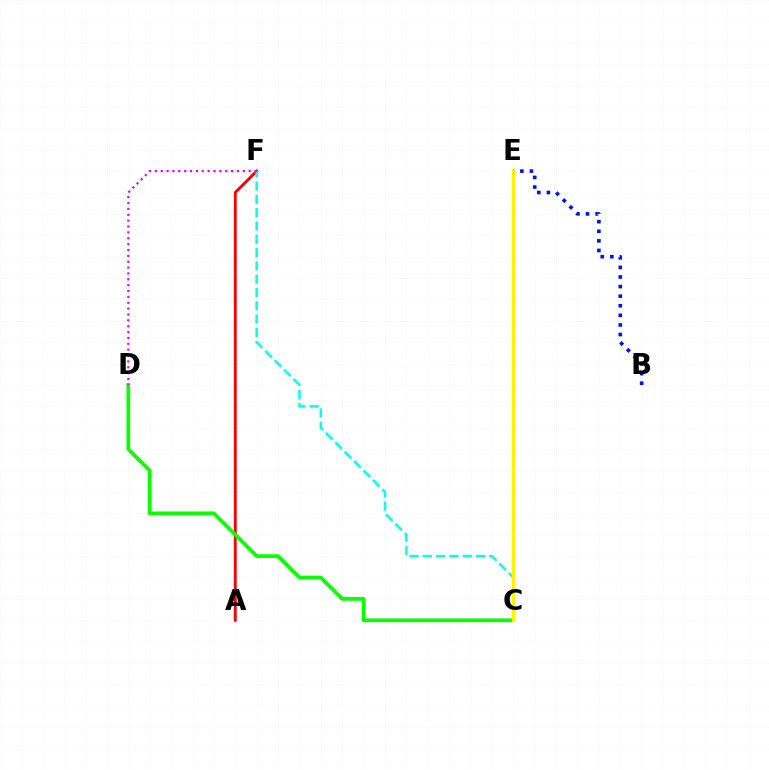{('A', 'F'): [{'color': '#ff0000', 'line_style': 'solid', 'thickness': 2.06}], ('C', 'F'): [{'color': '#00fff6', 'line_style': 'dashed', 'thickness': 1.81}], ('C', 'D'): [{'color': '#08ff00', 'line_style': 'solid', 'thickness': 2.67}], ('D', 'F'): [{'color': '#ee00ff', 'line_style': 'dotted', 'thickness': 1.59}], ('B', 'E'): [{'color': '#0010ff', 'line_style': 'dotted', 'thickness': 2.61}], ('C', 'E'): [{'color': '#fcf500', 'line_style': 'solid', 'thickness': 2.27}]}